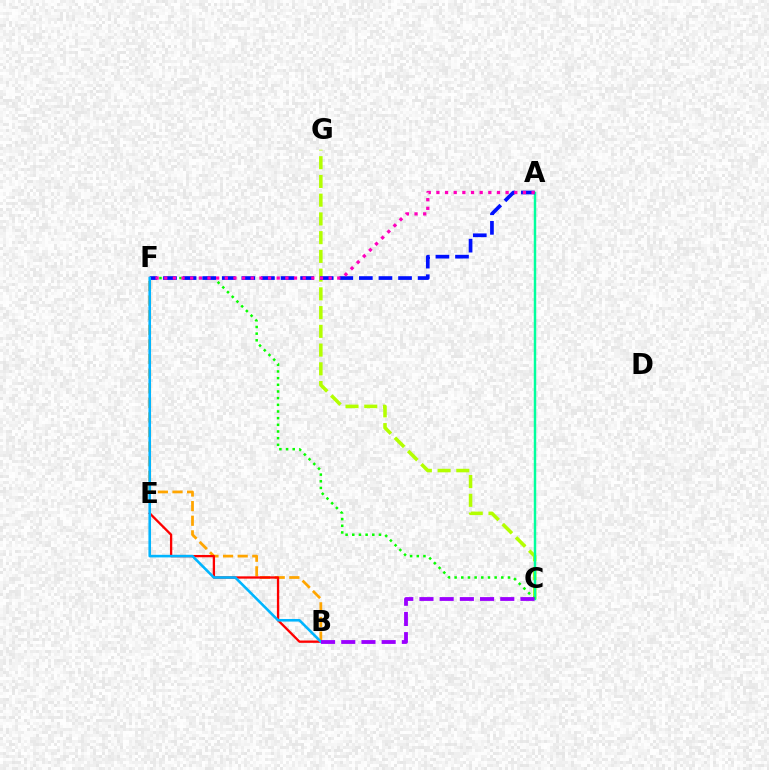{('C', 'G'): [{'color': '#b3ff00', 'line_style': 'dashed', 'thickness': 2.55}], ('A', 'C'): [{'color': '#00ff9d', 'line_style': 'solid', 'thickness': 1.76}], ('C', 'F'): [{'color': '#08ff00', 'line_style': 'dotted', 'thickness': 1.81}], ('B', 'F'): [{'color': '#ffa500', 'line_style': 'dashed', 'thickness': 1.98}, {'color': '#00b5ff', 'line_style': 'solid', 'thickness': 1.87}], ('A', 'F'): [{'color': '#0010ff', 'line_style': 'dashed', 'thickness': 2.66}, {'color': '#ff00bd', 'line_style': 'dotted', 'thickness': 2.35}], ('B', 'E'): [{'color': '#ff0000', 'line_style': 'solid', 'thickness': 1.66}], ('B', 'C'): [{'color': '#9b00ff', 'line_style': 'dashed', 'thickness': 2.74}]}